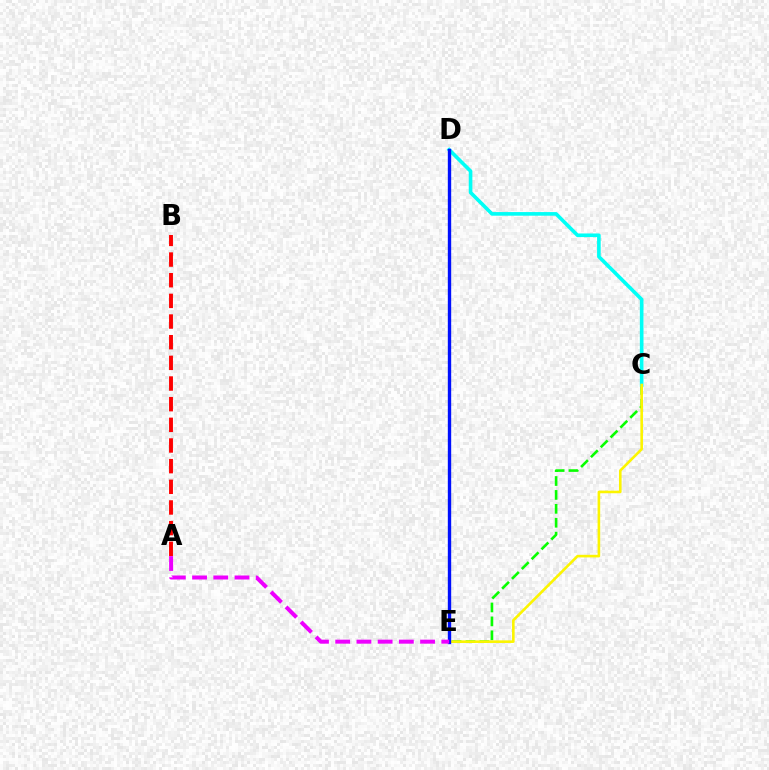{('C', 'E'): [{'color': '#08ff00', 'line_style': 'dashed', 'thickness': 1.89}, {'color': '#fcf500', 'line_style': 'solid', 'thickness': 1.87}], ('C', 'D'): [{'color': '#00fff6', 'line_style': 'solid', 'thickness': 2.61}], ('D', 'E'): [{'color': '#0010ff', 'line_style': 'solid', 'thickness': 2.43}], ('A', 'B'): [{'color': '#ff0000', 'line_style': 'dashed', 'thickness': 2.81}], ('A', 'E'): [{'color': '#ee00ff', 'line_style': 'dashed', 'thickness': 2.88}]}